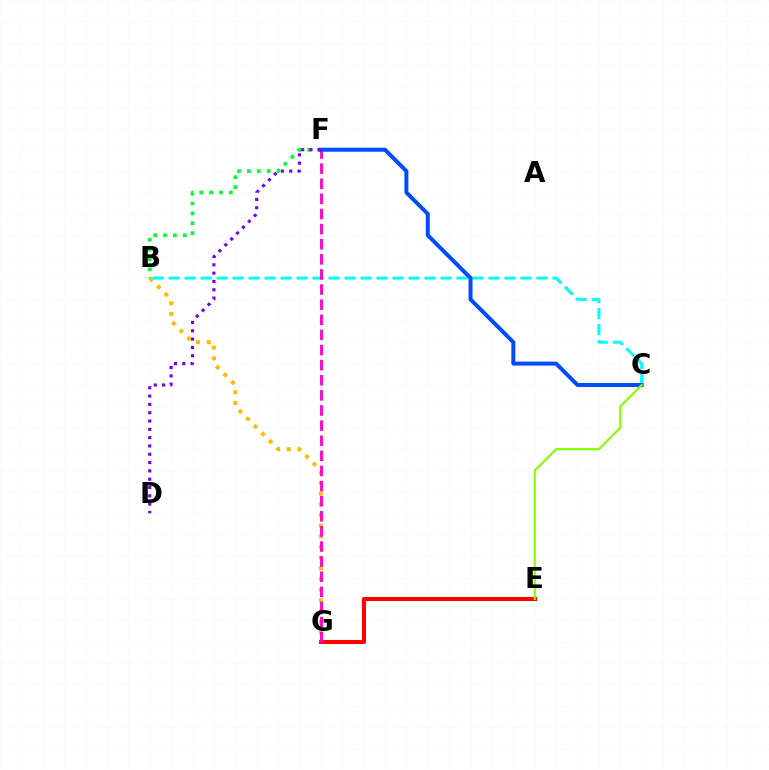{('E', 'G'): [{'color': '#ff0000', 'line_style': 'solid', 'thickness': 2.93}], ('B', 'G'): [{'color': '#ffbd00', 'line_style': 'dotted', 'thickness': 2.9}], ('B', 'F'): [{'color': '#00ff39', 'line_style': 'dotted', 'thickness': 2.68}], ('B', 'C'): [{'color': '#00fff6', 'line_style': 'dashed', 'thickness': 2.17}], ('F', 'G'): [{'color': '#ff00cf', 'line_style': 'dashed', 'thickness': 2.05}], ('C', 'F'): [{'color': '#004bff', 'line_style': 'solid', 'thickness': 2.86}], ('C', 'E'): [{'color': '#84ff00', 'line_style': 'solid', 'thickness': 1.55}], ('D', 'F'): [{'color': '#7200ff', 'line_style': 'dotted', 'thickness': 2.26}]}